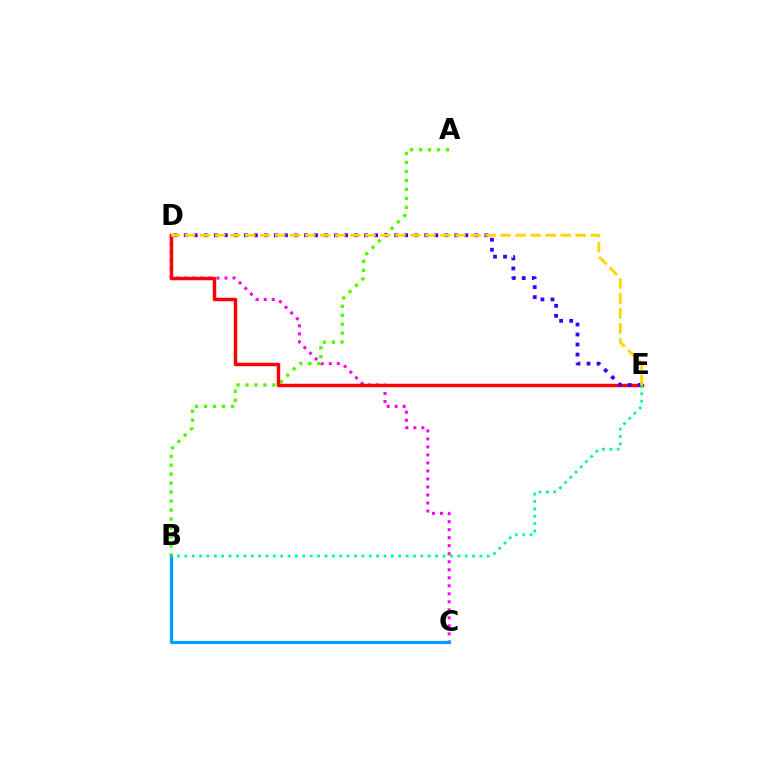{('C', 'D'): [{'color': '#ff00ed', 'line_style': 'dotted', 'thickness': 2.18}], ('A', 'B'): [{'color': '#4fff00', 'line_style': 'dotted', 'thickness': 2.44}], ('D', 'E'): [{'color': '#ff0000', 'line_style': 'solid', 'thickness': 2.48}, {'color': '#3700ff', 'line_style': 'dotted', 'thickness': 2.72}, {'color': '#ffd500', 'line_style': 'dashed', 'thickness': 2.04}], ('B', 'C'): [{'color': '#009eff', 'line_style': 'solid', 'thickness': 2.29}], ('B', 'E'): [{'color': '#00ff86', 'line_style': 'dotted', 'thickness': 2.0}]}